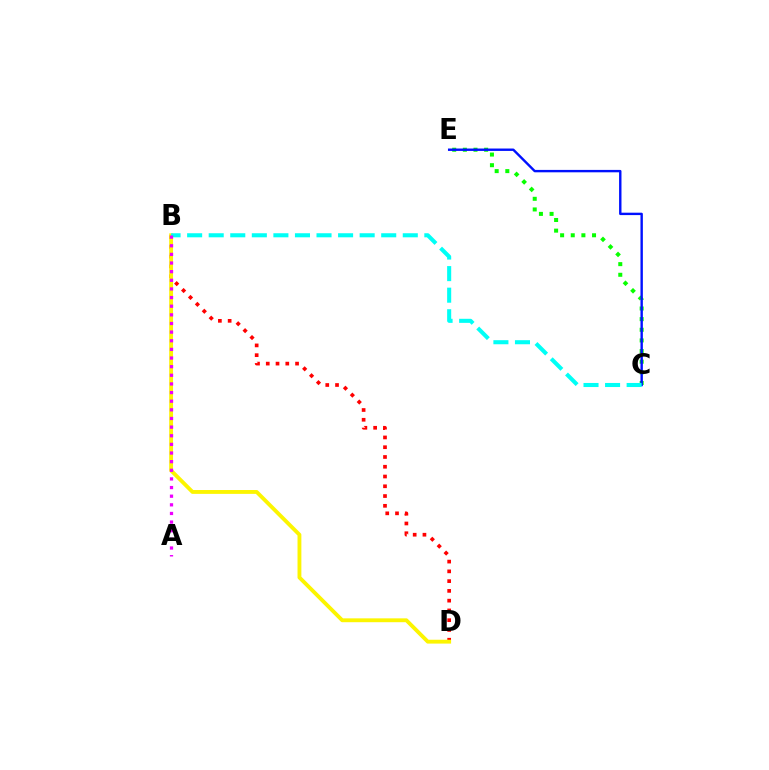{('C', 'E'): [{'color': '#08ff00', 'line_style': 'dotted', 'thickness': 2.89}, {'color': '#0010ff', 'line_style': 'solid', 'thickness': 1.73}], ('B', 'D'): [{'color': '#ff0000', 'line_style': 'dotted', 'thickness': 2.65}, {'color': '#fcf500', 'line_style': 'solid', 'thickness': 2.77}], ('B', 'C'): [{'color': '#00fff6', 'line_style': 'dashed', 'thickness': 2.93}], ('A', 'B'): [{'color': '#ee00ff', 'line_style': 'dotted', 'thickness': 2.35}]}